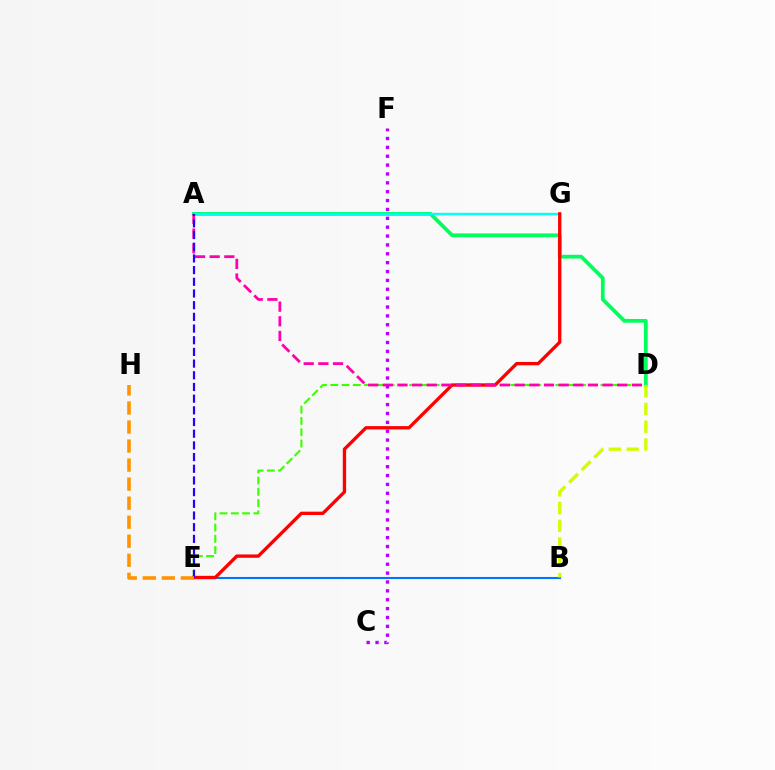{('A', 'D'): [{'color': '#00ff5c', 'line_style': 'solid', 'thickness': 2.7}, {'color': '#ff00ac', 'line_style': 'dashed', 'thickness': 1.99}], ('A', 'G'): [{'color': '#00fff6', 'line_style': 'solid', 'thickness': 1.74}], ('D', 'E'): [{'color': '#3dff00', 'line_style': 'dashed', 'thickness': 1.53}], ('B', 'E'): [{'color': '#0074ff', 'line_style': 'solid', 'thickness': 1.51}], ('E', 'G'): [{'color': '#ff0000', 'line_style': 'solid', 'thickness': 2.4}], ('A', 'E'): [{'color': '#2500ff', 'line_style': 'dashed', 'thickness': 1.59}], ('B', 'D'): [{'color': '#d1ff00', 'line_style': 'dashed', 'thickness': 2.42}], ('C', 'F'): [{'color': '#b900ff', 'line_style': 'dotted', 'thickness': 2.41}], ('E', 'H'): [{'color': '#ff9400', 'line_style': 'dashed', 'thickness': 2.58}]}